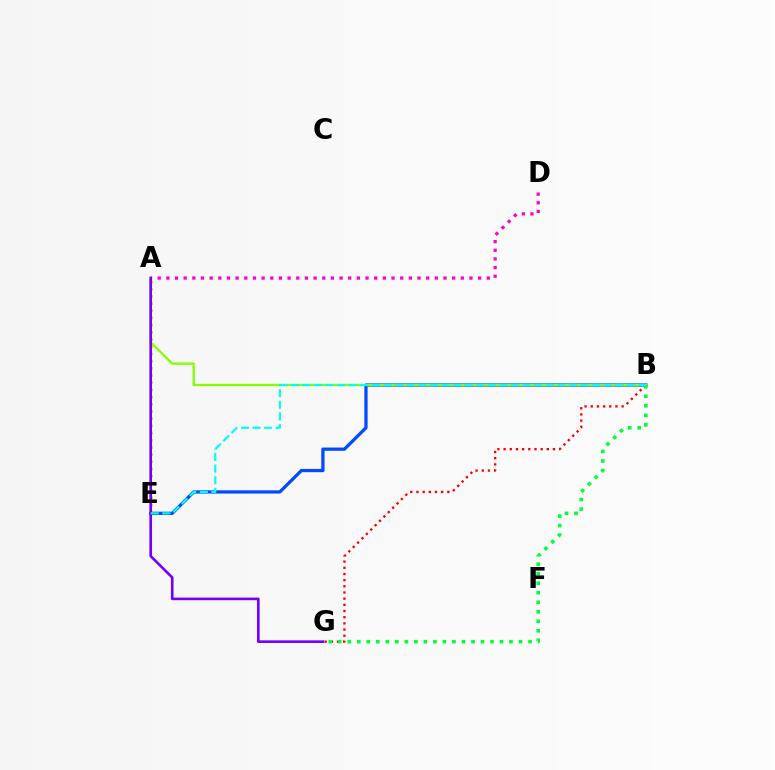{('B', 'E'): [{'color': '#004bff', 'line_style': 'solid', 'thickness': 2.34}, {'color': '#00fff6', 'line_style': 'dashed', 'thickness': 1.57}], ('B', 'G'): [{'color': '#ff0000', 'line_style': 'dotted', 'thickness': 1.68}, {'color': '#00ff39', 'line_style': 'dotted', 'thickness': 2.58}], ('A', 'B'): [{'color': '#84ff00', 'line_style': 'solid', 'thickness': 1.65}], ('A', 'E'): [{'color': '#ffbd00', 'line_style': 'dotted', 'thickness': 1.95}], ('A', 'D'): [{'color': '#ff00cf', 'line_style': 'dotted', 'thickness': 2.35}], ('A', 'G'): [{'color': '#7200ff', 'line_style': 'solid', 'thickness': 1.89}]}